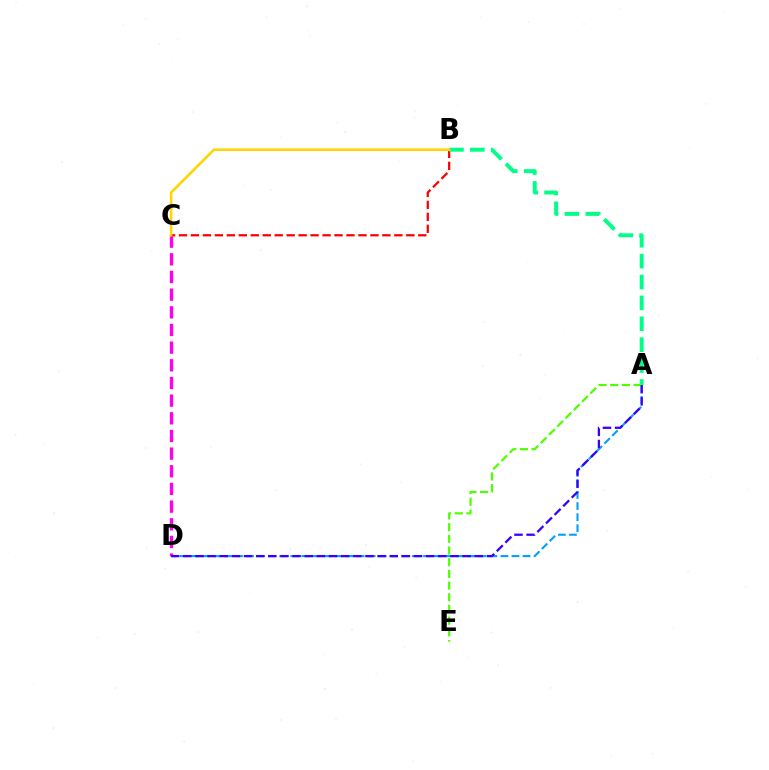{('B', 'C'): [{'color': '#ff0000', 'line_style': 'dashed', 'thickness': 1.63}, {'color': '#ffd500', 'line_style': 'solid', 'thickness': 1.87}], ('A', 'D'): [{'color': '#009eff', 'line_style': 'dashed', 'thickness': 1.5}, {'color': '#3700ff', 'line_style': 'dashed', 'thickness': 1.65}], ('A', 'B'): [{'color': '#00ff86', 'line_style': 'dashed', 'thickness': 2.84}], ('C', 'D'): [{'color': '#ff00ed', 'line_style': 'dashed', 'thickness': 2.4}], ('A', 'E'): [{'color': '#4fff00', 'line_style': 'dashed', 'thickness': 1.59}]}